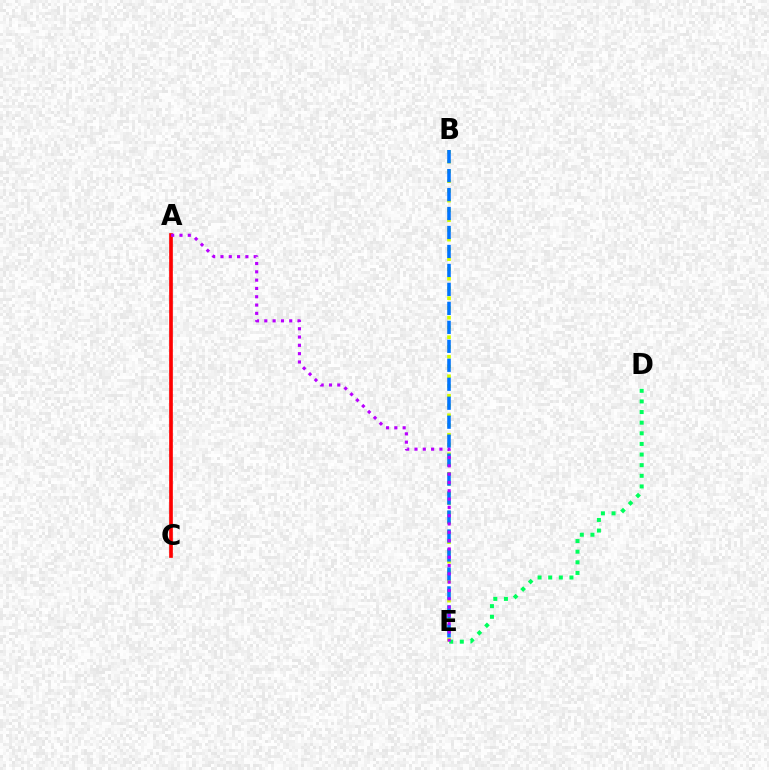{('B', 'E'): [{'color': '#d1ff00', 'line_style': 'dotted', 'thickness': 2.65}, {'color': '#0074ff', 'line_style': 'dashed', 'thickness': 2.58}], ('D', 'E'): [{'color': '#00ff5c', 'line_style': 'dotted', 'thickness': 2.89}], ('A', 'C'): [{'color': '#ff0000', 'line_style': 'solid', 'thickness': 2.64}], ('A', 'E'): [{'color': '#b900ff', 'line_style': 'dotted', 'thickness': 2.26}]}